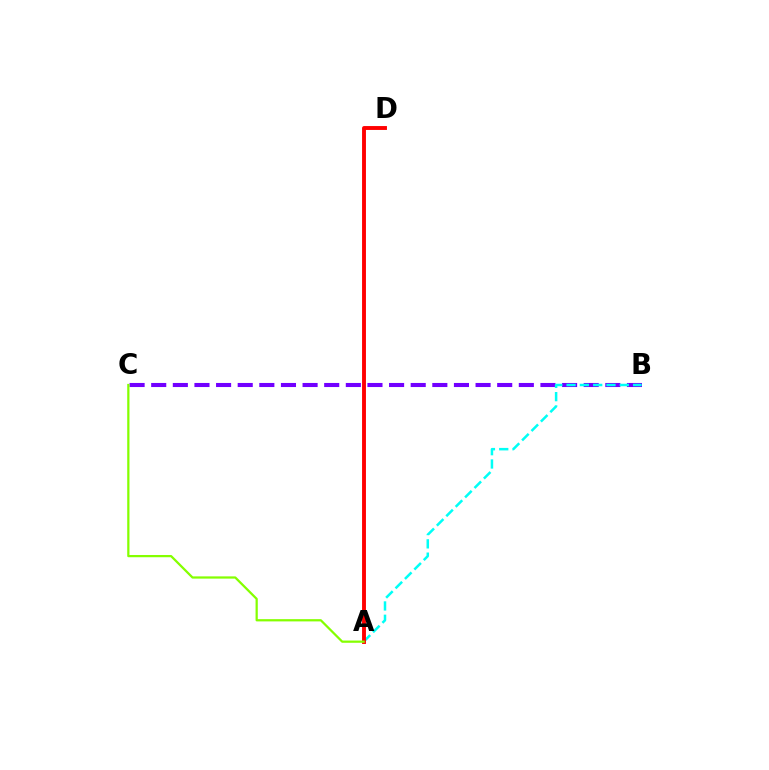{('B', 'C'): [{'color': '#7200ff', 'line_style': 'dashed', 'thickness': 2.94}], ('A', 'B'): [{'color': '#00fff6', 'line_style': 'dashed', 'thickness': 1.81}], ('A', 'D'): [{'color': '#ff0000', 'line_style': 'solid', 'thickness': 2.8}], ('A', 'C'): [{'color': '#84ff00', 'line_style': 'solid', 'thickness': 1.61}]}